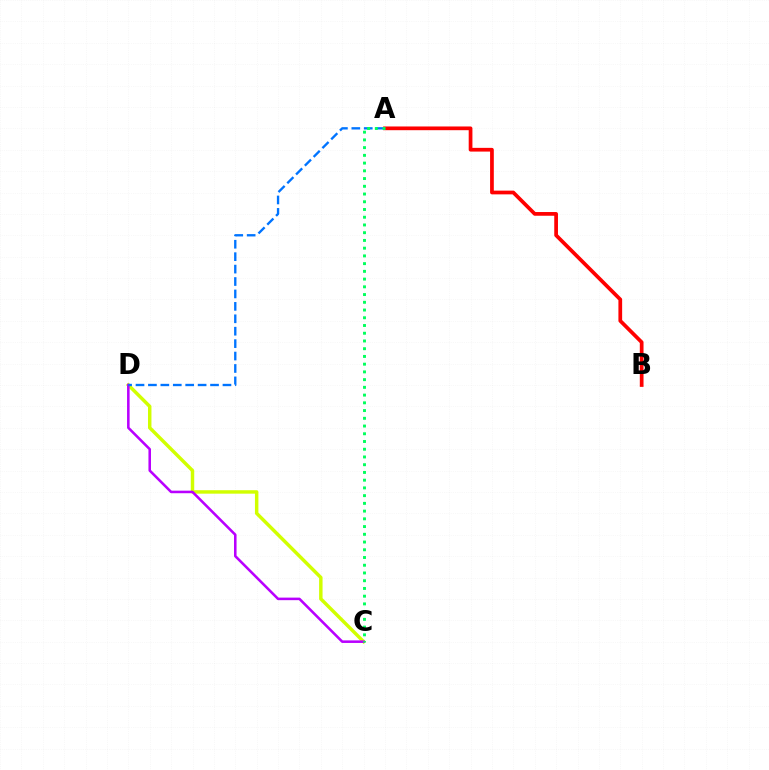{('A', 'B'): [{'color': '#ff0000', 'line_style': 'solid', 'thickness': 2.68}], ('C', 'D'): [{'color': '#d1ff00', 'line_style': 'solid', 'thickness': 2.49}, {'color': '#b900ff', 'line_style': 'solid', 'thickness': 1.84}], ('A', 'D'): [{'color': '#0074ff', 'line_style': 'dashed', 'thickness': 1.69}], ('A', 'C'): [{'color': '#00ff5c', 'line_style': 'dotted', 'thickness': 2.1}]}